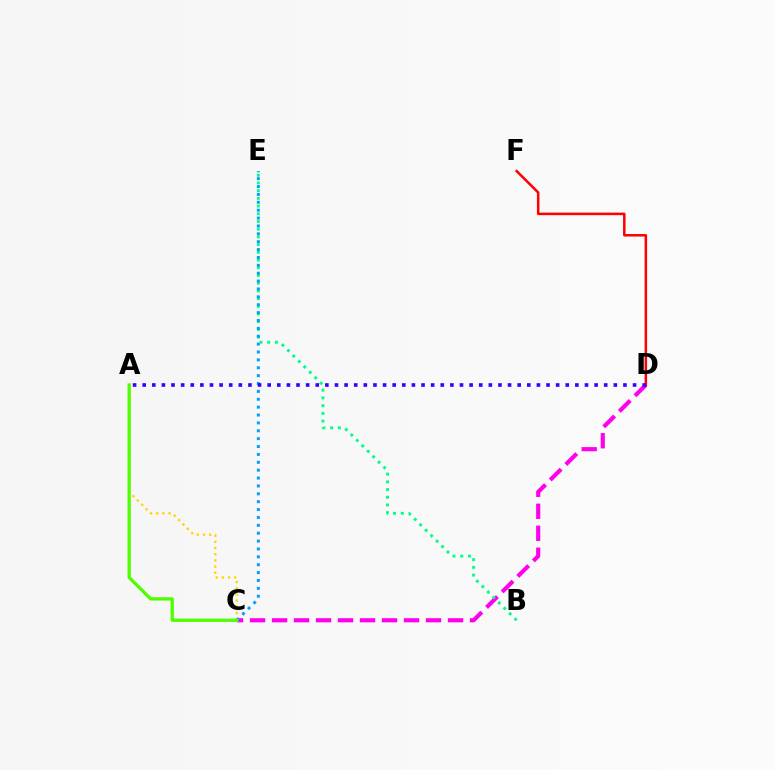{('A', 'C'): [{'color': '#ffd500', 'line_style': 'dotted', 'thickness': 1.68}, {'color': '#4fff00', 'line_style': 'solid', 'thickness': 2.37}], ('C', 'D'): [{'color': '#ff00ed', 'line_style': 'dashed', 'thickness': 2.99}], ('B', 'E'): [{'color': '#00ff86', 'line_style': 'dotted', 'thickness': 2.09}], ('D', 'F'): [{'color': '#ff0000', 'line_style': 'solid', 'thickness': 1.81}], ('C', 'E'): [{'color': '#009eff', 'line_style': 'dotted', 'thickness': 2.14}], ('A', 'D'): [{'color': '#3700ff', 'line_style': 'dotted', 'thickness': 2.61}]}